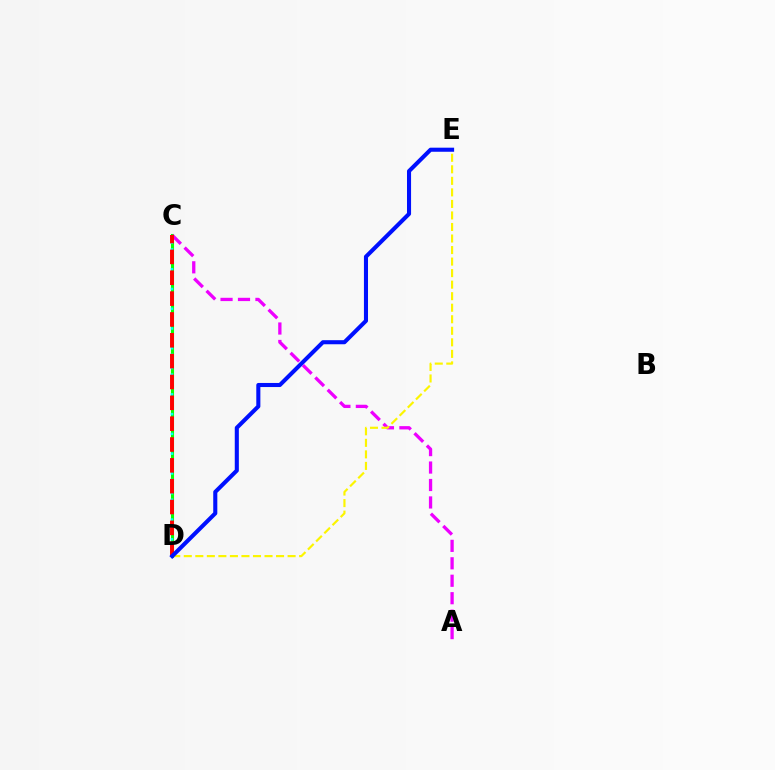{('C', 'D'): [{'color': '#08ff00', 'line_style': 'solid', 'thickness': 2.21}, {'color': '#00fff6', 'line_style': 'dotted', 'thickness': 1.79}, {'color': '#ff0000', 'line_style': 'dashed', 'thickness': 2.83}], ('A', 'C'): [{'color': '#ee00ff', 'line_style': 'dashed', 'thickness': 2.37}], ('D', 'E'): [{'color': '#fcf500', 'line_style': 'dashed', 'thickness': 1.57}, {'color': '#0010ff', 'line_style': 'solid', 'thickness': 2.93}]}